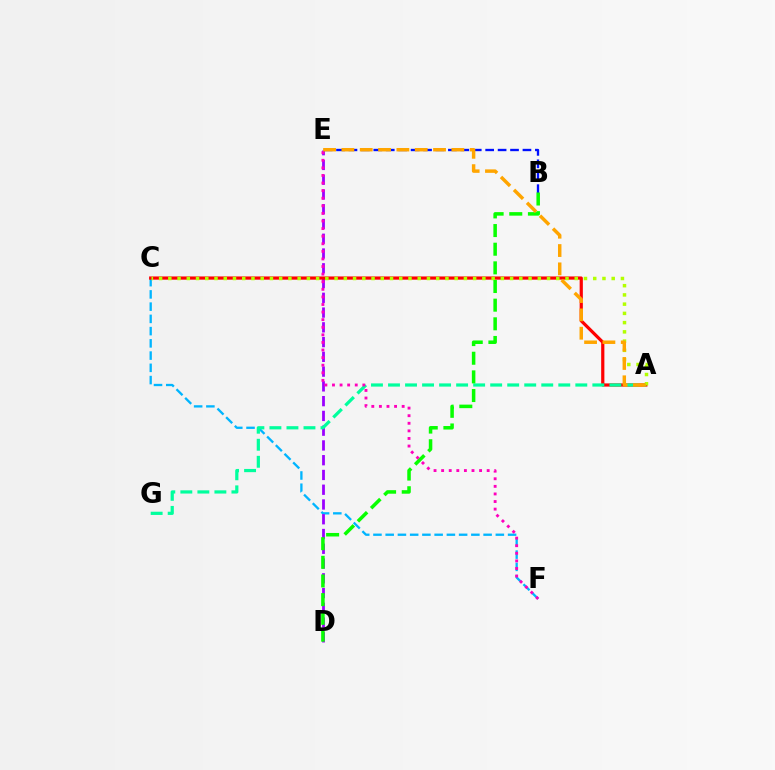{('C', 'F'): [{'color': '#00b5ff', 'line_style': 'dashed', 'thickness': 1.66}], ('D', 'E'): [{'color': '#9b00ff', 'line_style': 'dashed', 'thickness': 2.01}], ('A', 'C'): [{'color': '#ff0000', 'line_style': 'solid', 'thickness': 2.31}, {'color': '#b3ff00', 'line_style': 'dotted', 'thickness': 2.51}], ('A', 'G'): [{'color': '#00ff9d', 'line_style': 'dashed', 'thickness': 2.31}], ('B', 'E'): [{'color': '#0010ff', 'line_style': 'dashed', 'thickness': 1.69}], ('B', 'D'): [{'color': '#08ff00', 'line_style': 'dashed', 'thickness': 2.53}], ('E', 'F'): [{'color': '#ff00bd', 'line_style': 'dotted', 'thickness': 2.06}], ('A', 'E'): [{'color': '#ffa500', 'line_style': 'dashed', 'thickness': 2.49}]}